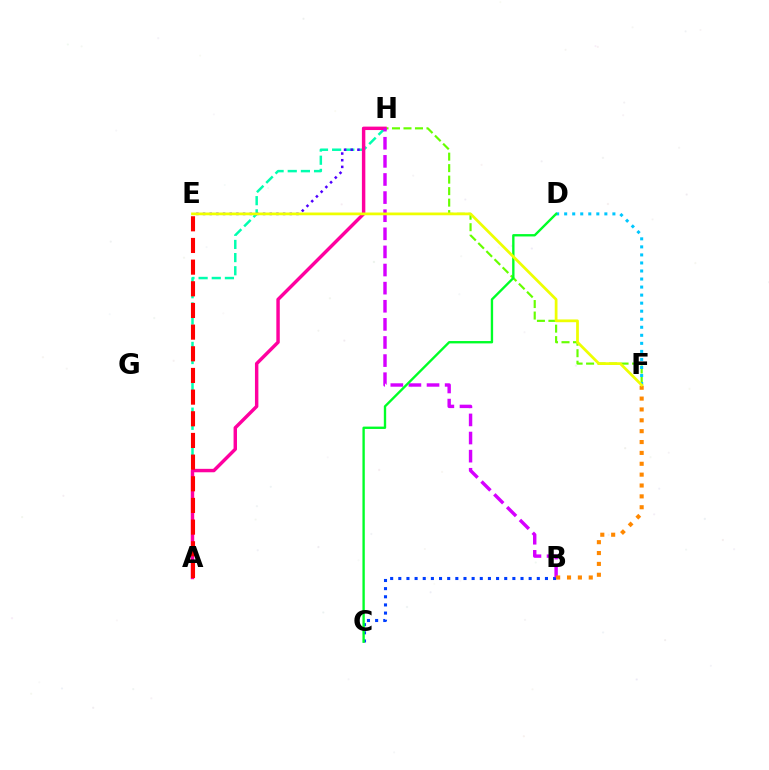{('A', 'H'): [{'color': '#00ffaf', 'line_style': 'dashed', 'thickness': 1.79}, {'color': '#ff00a0', 'line_style': 'solid', 'thickness': 2.47}], ('B', 'C'): [{'color': '#003fff', 'line_style': 'dotted', 'thickness': 2.21}], ('E', 'H'): [{'color': '#4f00ff', 'line_style': 'dotted', 'thickness': 1.81}], ('F', 'H'): [{'color': '#66ff00', 'line_style': 'dashed', 'thickness': 1.56}], ('B', 'H'): [{'color': '#d600ff', 'line_style': 'dashed', 'thickness': 2.46}], ('D', 'F'): [{'color': '#00c7ff', 'line_style': 'dotted', 'thickness': 2.18}], ('B', 'F'): [{'color': '#ff8800', 'line_style': 'dotted', 'thickness': 2.95}], ('C', 'D'): [{'color': '#00ff27', 'line_style': 'solid', 'thickness': 1.7}], ('A', 'E'): [{'color': '#ff0000', 'line_style': 'dashed', 'thickness': 2.94}], ('E', 'F'): [{'color': '#eeff00', 'line_style': 'solid', 'thickness': 1.98}]}